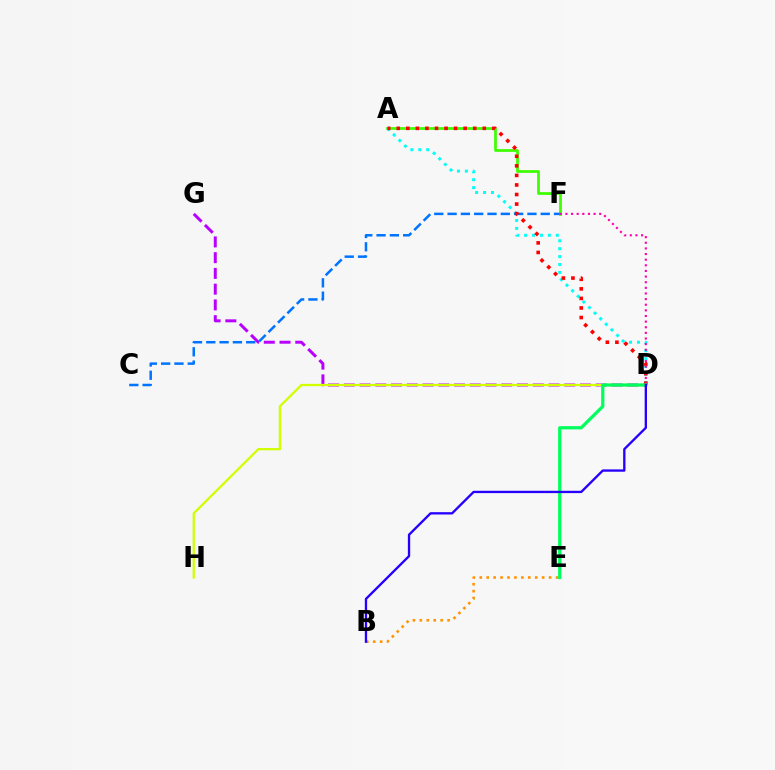{('D', 'G'): [{'color': '#b900ff', 'line_style': 'dashed', 'thickness': 2.14}], ('A', 'F'): [{'color': '#3dff00', 'line_style': 'solid', 'thickness': 1.97}], ('A', 'D'): [{'color': '#00fff6', 'line_style': 'dotted', 'thickness': 2.15}, {'color': '#ff0000', 'line_style': 'dotted', 'thickness': 2.6}], ('C', 'F'): [{'color': '#0074ff', 'line_style': 'dashed', 'thickness': 1.81}], ('D', 'F'): [{'color': '#ff00ac', 'line_style': 'dotted', 'thickness': 1.53}], ('B', 'E'): [{'color': '#ff9400', 'line_style': 'dotted', 'thickness': 1.88}], ('D', 'H'): [{'color': '#d1ff00', 'line_style': 'solid', 'thickness': 1.63}], ('D', 'E'): [{'color': '#00ff5c', 'line_style': 'solid', 'thickness': 2.32}], ('B', 'D'): [{'color': '#2500ff', 'line_style': 'solid', 'thickness': 1.68}]}